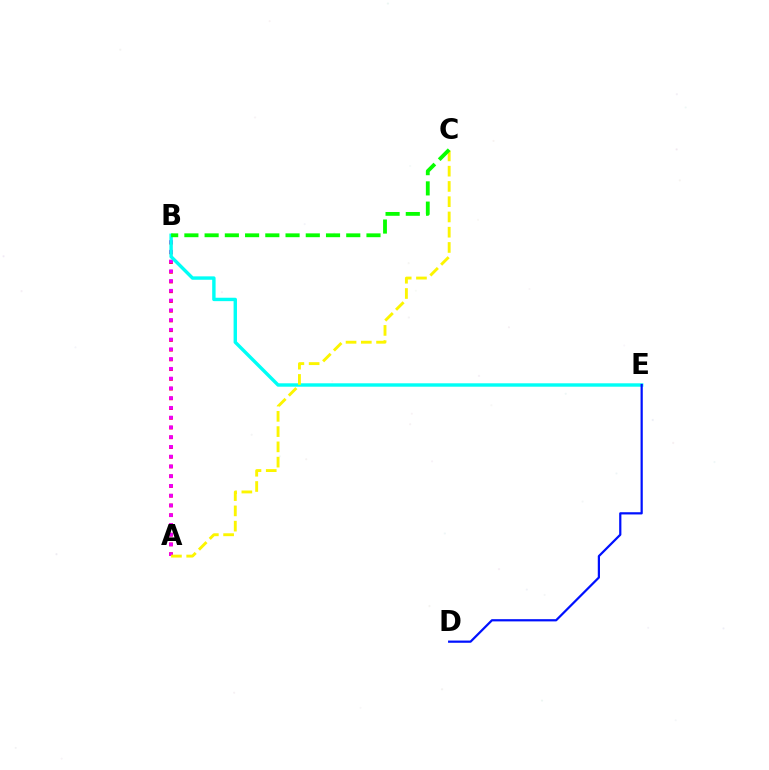{('A', 'B'): [{'color': '#ff0000', 'line_style': 'dotted', 'thickness': 2.65}, {'color': '#ee00ff', 'line_style': 'dotted', 'thickness': 2.65}], ('B', 'E'): [{'color': '#00fff6', 'line_style': 'solid', 'thickness': 2.45}], ('A', 'C'): [{'color': '#fcf500', 'line_style': 'dashed', 'thickness': 2.07}], ('B', 'C'): [{'color': '#08ff00', 'line_style': 'dashed', 'thickness': 2.75}], ('D', 'E'): [{'color': '#0010ff', 'line_style': 'solid', 'thickness': 1.6}]}